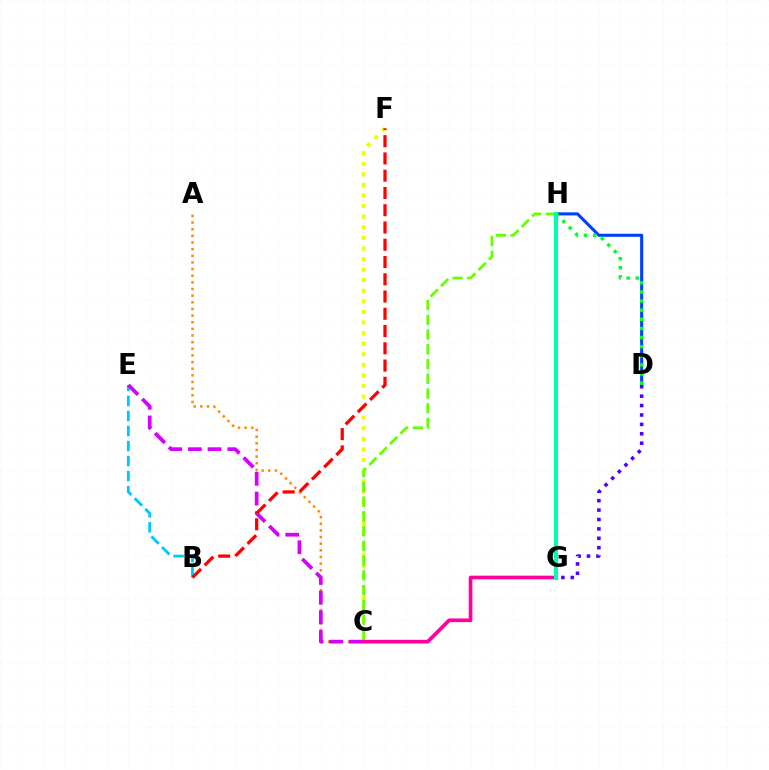{('C', 'F'): [{'color': '#eeff00', 'line_style': 'dotted', 'thickness': 2.87}], ('A', 'C'): [{'color': '#ff8800', 'line_style': 'dotted', 'thickness': 1.8}], ('D', 'H'): [{'color': '#003fff', 'line_style': 'solid', 'thickness': 2.21}, {'color': '#00ff27', 'line_style': 'dotted', 'thickness': 2.48}], ('B', 'E'): [{'color': '#00c7ff', 'line_style': 'dashed', 'thickness': 2.04}], ('C', 'E'): [{'color': '#d600ff', 'line_style': 'dashed', 'thickness': 2.68}], ('D', 'G'): [{'color': '#4f00ff', 'line_style': 'dotted', 'thickness': 2.55}], ('C', 'H'): [{'color': '#66ff00', 'line_style': 'dashed', 'thickness': 2.0}], ('C', 'G'): [{'color': '#ff00a0', 'line_style': 'solid', 'thickness': 2.66}], ('B', 'F'): [{'color': '#ff0000', 'line_style': 'dashed', 'thickness': 2.34}], ('G', 'H'): [{'color': '#00ffaf', 'line_style': 'solid', 'thickness': 2.95}]}